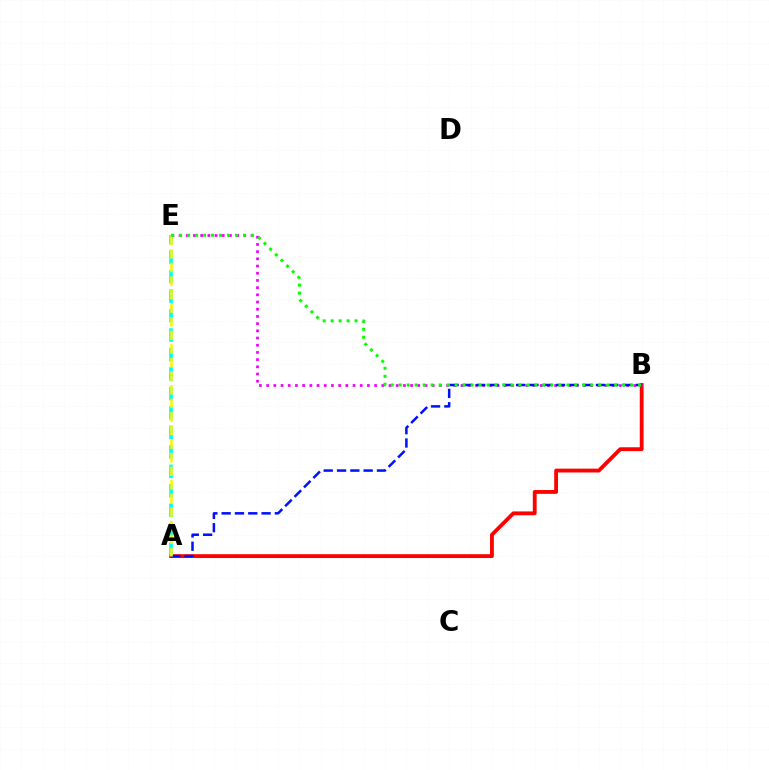{('A', 'B'): [{'color': '#ff0000', 'line_style': 'solid', 'thickness': 2.75}, {'color': '#0010ff', 'line_style': 'dashed', 'thickness': 1.81}], ('A', 'E'): [{'color': '#00fff6', 'line_style': 'dashed', 'thickness': 2.64}, {'color': '#fcf500', 'line_style': 'dashed', 'thickness': 1.85}], ('B', 'E'): [{'color': '#ee00ff', 'line_style': 'dotted', 'thickness': 1.96}, {'color': '#08ff00', 'line_style': 'dotted', 'thickness': 2.17}]}